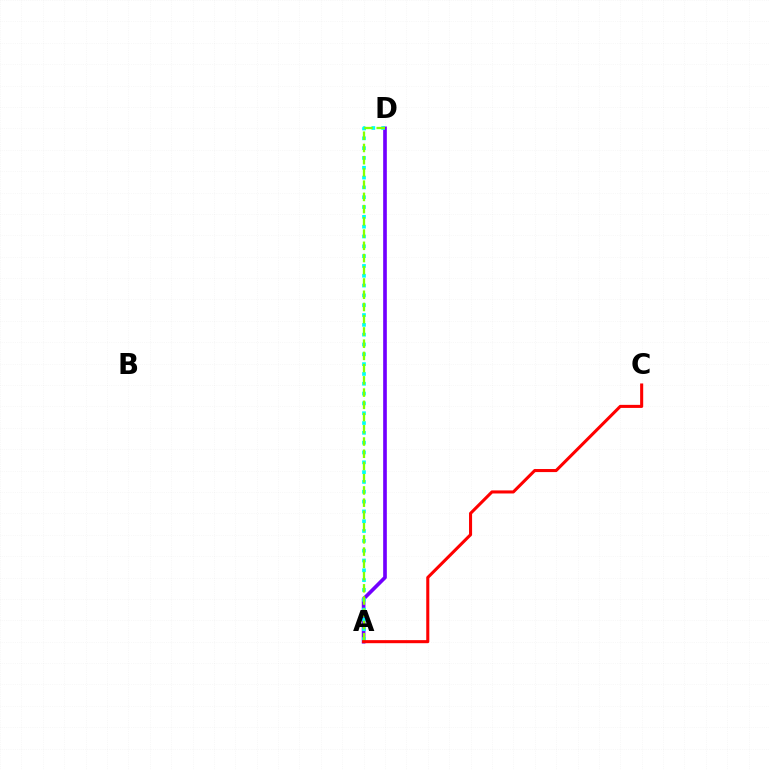{('A', 'D'): [{'color': '#7200ff', 'line_style': 'solid', 'thickness': 2.64}, {'color': '#00fff6', 'line_style': 'dotted', 'thickness': 2.67}, {'color': '#84ff00', 'line_style': 'dashed', 'thickness': 1.66}], ('A', 'C'): [{'color': '#ff0000', 'line_style': 'solid', 'thickness': 2.2}]}